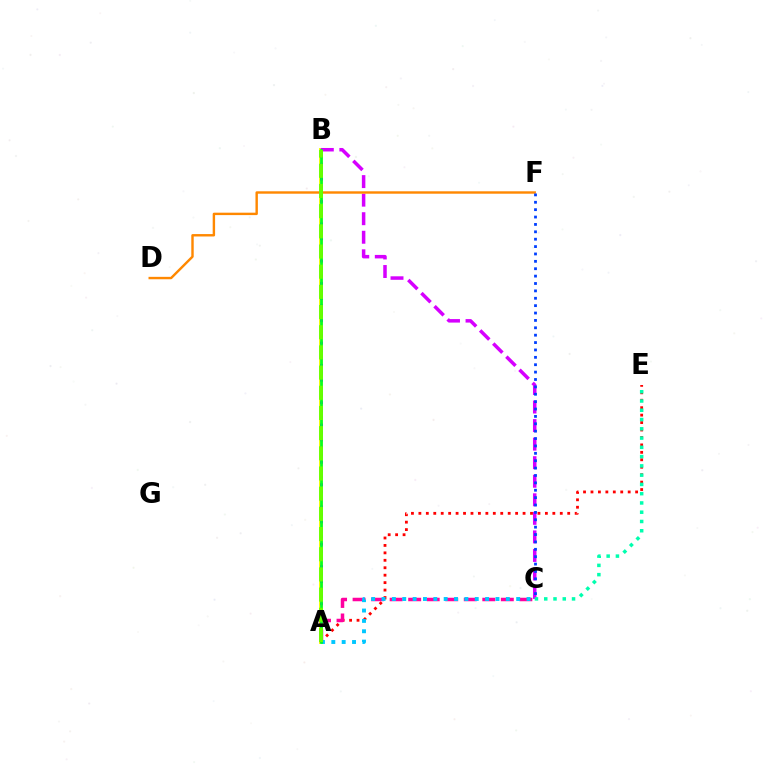{('A', 'E'): [{'color': '#ff0000', 'line_style': 'dotted', 'thickness': 2.02}], ('A', 'B'): [{'color': '#eeff00', 'line_style': 'solid', 'thickness': 2.82}, {'color': '#4f00ff', 'line_style': 'dotted', 'thickness': 2.02}, {'color': '#00ff27', 'line_style': 'solid', 'thickness': 1.92}, {'color': '#66ff00', 'line_style': 'dashed', 'thickness': 2.74}], ('A', 'C'): [{'color': '#ff00a0', 'line_style': 'dashed', 'thickness': 2.52}, {'color': '#00c7ff', 'line_style': 'dotted', 'thickness': 2.81}], ('B', 'C'): [{'color': '#d600ff', 'line_style': 'dashed', 'thickness': 2.52}], ('D', 'F'): [{'color': '#ff8800', 'line_style': 'solid', 'thickness': 1.74}], ('C', 'F'): [{'color': '#003fff', 'line_style': 'dotted', 'thickness': 2.01}], ('C', 'E'): [{'color': '#00ffaf', 'line_style': 'dotted', 'thickness': 2.52}]}